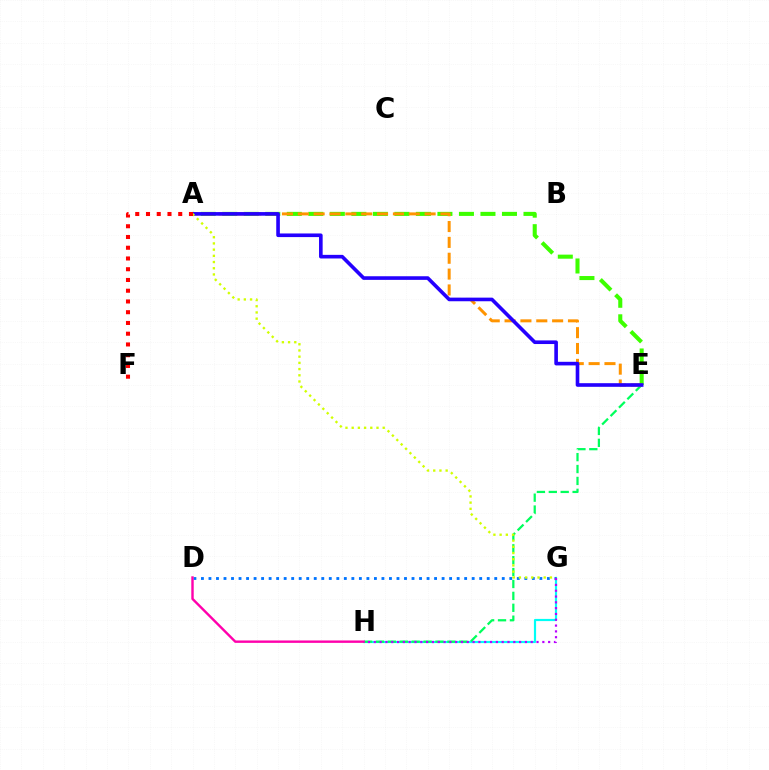{('G', 'H'): [{'color': '#00fff6', 'line_style': 'solid', 'thickness': 1.57}, {'color': '#b900ff', 'line_style': 'dotted', 'thickness': 1.58}], ('E', 'H'): [{'color': '#00ff5c', 'line_style': 'dashed', 'thickness': 1.62}], ('D', 'G'): [{'color': '#0074ff', 'line_style': 'dotted', 'thickness': 2.04}], ('A', 'E'): [{'color': '#3dff00', 'line_style': 'dashed', 'thickness': 2.92}, {'color': '#ff9400', 'line_style': 'dashed', 'thickness': 2.15}, {'color': '#2500ff', 'line_style': 'solid', 'thickness': 2.61}], ('D', 'H'): [{'color': '#ff00ac', 'line_style': 'solid', 'thickness': 1.73}], ('A', 'G'): [{'color': '#d1ff00', 'line_style': 'dotted', 'thickness': 1.69}], ('A', 'F'): [{'color': '#ff0000', 'line_style': 'dotted', 'thickness': 2.92}]}